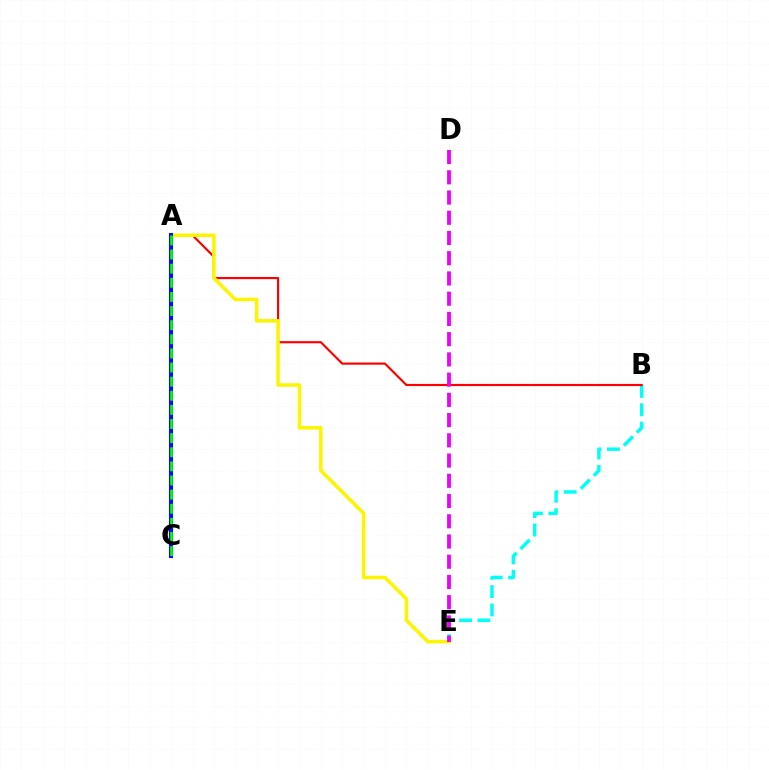{('B', 'E'): [{'color': '#00fff6', 'line_style': 'dashed', 'thickness': 2.5}], ('A', 'B'): [{'color': '#ff0000', 'line_style': 'solid', 'thickness': 1.56}], ('A', 'E'): [{'color': '#fcf500', 'line_style': 'solid', 'thickness': 2.53}], ('D', 'E'): [{'color': '#ee00ff', 'line_style': 'dashed', 'thickness': 2.75}], ('A', 'C'): [{'color': '#0010ff', 'line_style': 'solid', 'thickness': 2.93}, {'color': '#08ff00', 'line_style': 'dashed', 'thickness': 1.92}]}